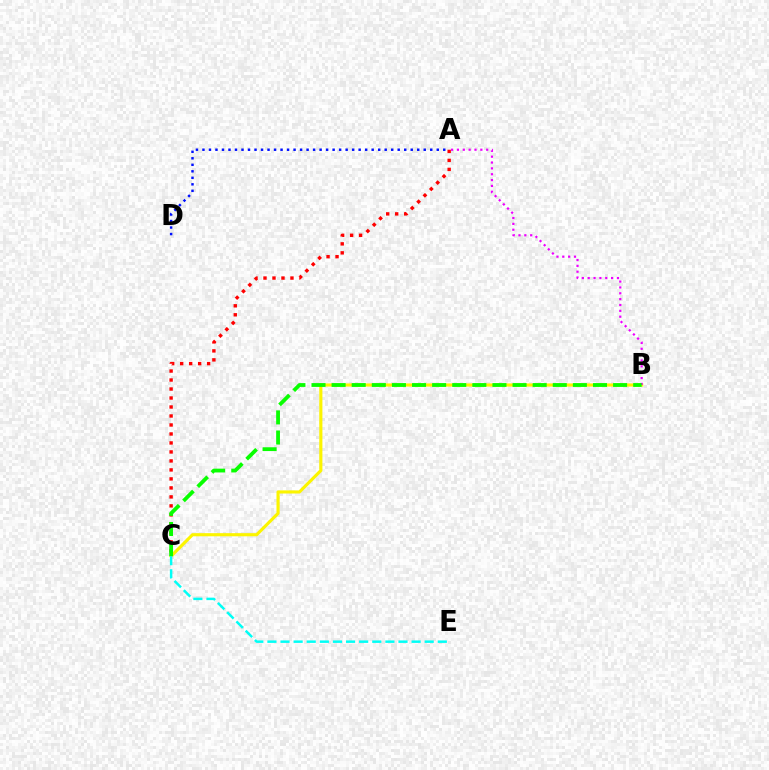{('B', 'C'): [{'color': '#fcf500', 'line_style': 'solid', 'thickness': 2.26}, {'color': '#08ff00', 'line_style': 'dashed', 'thickness': 2.73}], ('C', 'E'): [{'color': '#00fff6', 'line_style': 'dashed', 'thickness': 1.78}], ('A', 'C'): [{'color': '#ff0000', 'line_style': 'dotted', 'thickness': 2.44}], ('A', 'B'): [{'color': '#ee00ff', 'line_style': 'dotted', 'thickness': 1.59}], ('A', 'D'): [{'color': '#0010ff', 'line_style': 'dotted', 'thickness': 1.77}]}